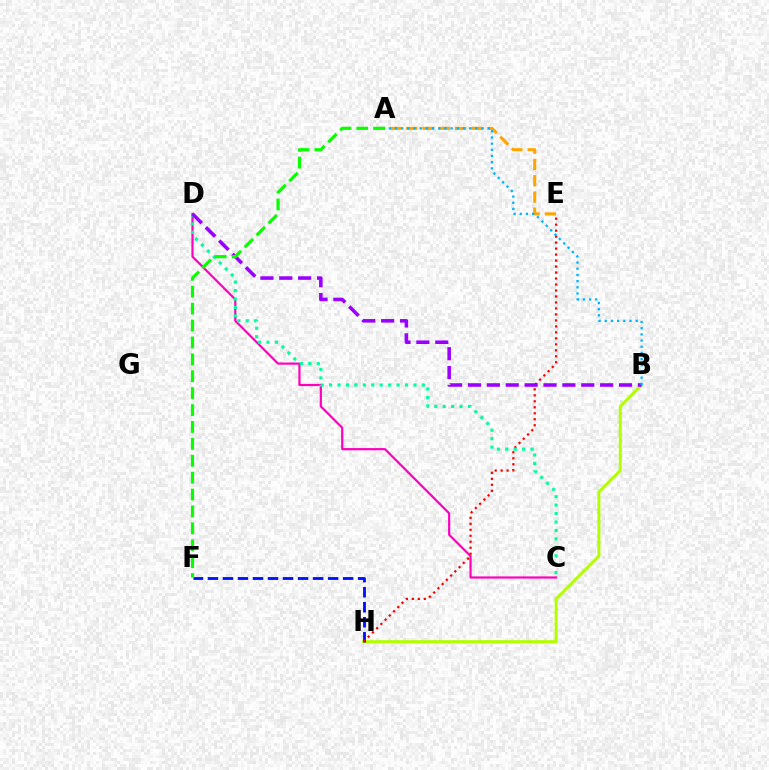{('C', 'D'): [{'color': '#ff00bd', 'line_style': 'solid', 'thickness': 1.58}, {'color': '#00ff9d', 'line_style': 'dotted', 'thickness': 2.29}], ('B', 'H'): [{'color': '#b3ff00', 'line_style': 'solid', 'thickness': 2.17}], ('F', 'H'): [{'color': '#0010ff', 'line_style': 'dashed', 'thickness': 2.04}], ('E', 'H'): [{'color': '#ff0000', 'line_style': 'dotted', 'thickness': 1.63}], ('A', 'E'): [{'color': '#ffa500', 'line_style': 'dashed', 'thickness': 2.21}], ('B', 'D'): [{'color': '#9b00ff', 'line_style': 'dashed', 'thickness': 2.56}], ('A', 'F'): [{'color': '#08ff00', 'line_style': 'dashed', 'thickness': 2.3}], ('A', 'B'): [{'color': '#00b5ff', 'line_style': 'dotted', 'thickness': 1.68}]}